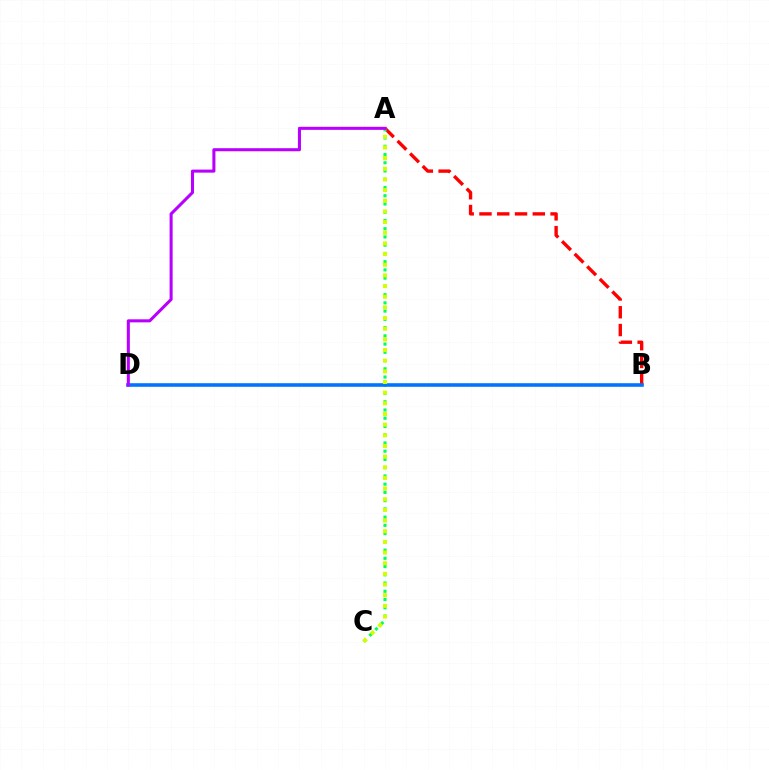{('A', 'B'): [{'color': '#ff0000', 'line_style': 'dashed', 'thickness': 2.42}], ('A', 'C'): [{'color': '#00ff5c', 'line_style': 'dotted', 'thickness': 2.24}, {'color': '#d1ff00', 'line_style': 'dotted', 'thickness': 2.9}], ('B', 'D'): [{'color': '#0074ff', 'line_style': 'solid', 'thickness': 2.58}], ('A', 'D'): [{'color': '#b900ff', 'line_style': 'solid', 'thickness': 2.2}]}